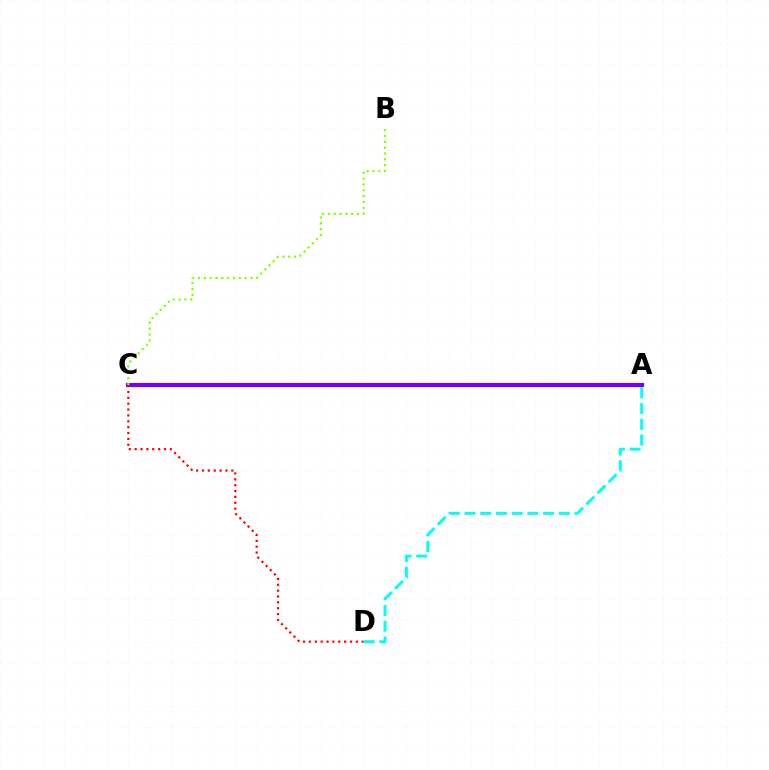{('A', 'C'): [{'color': '#7200ff', 'line_style': 'solid', 'thickness': 2.99}], ('B', 'C'): [{'color': '#84ff00', 'line_style': 'dotted', 'thickness': 1.58}], ('C', 'D'): [{'color': '#ff0000', 'line_style': 'dotted', 'thickness': 1.59}], ('A', 'D'): [{'color': '#00fff6', 'line_style': 'dashed', 'thickness': 2.13}]}